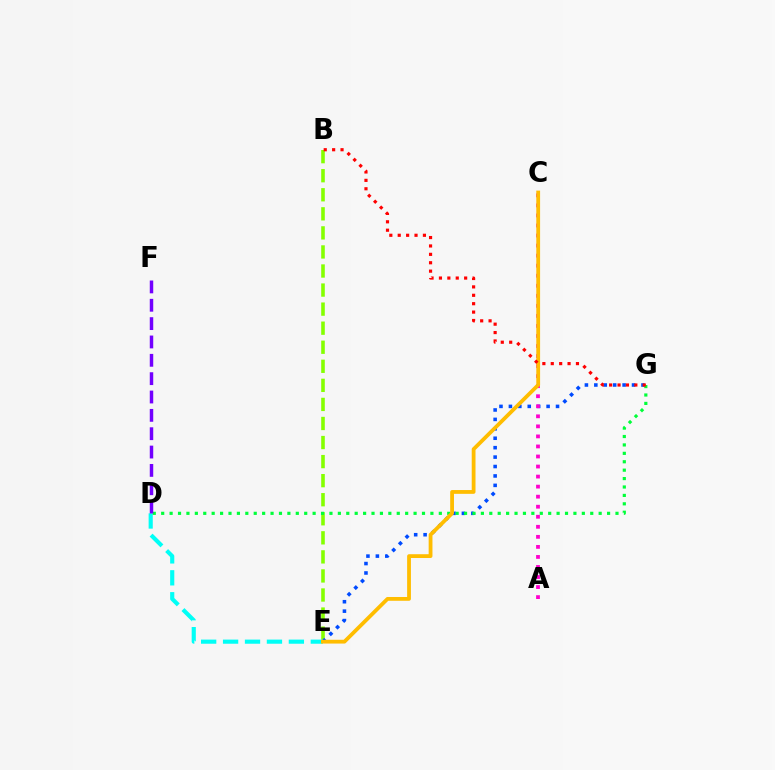{('B', 'E'): [{'color': '#84ff00', 'line_style': 'dashed', 'thickness': 2.59}], ('E', 'G'): [{'color': '#004bff', 'line_style': 'dotted', 'thickness': 2.56}], ('D', 'E'): [{'color': '#00fff6', 'line_style': 'dashed', 'thickness': 2.98}], ('D', 'G'): [{'color': '#00ff39', 'line_style': 'dotted', 'thickness': 2.29}], ('D', 'F'): [{'color': '#7200ff', 'line_style': 'dashed', 'thickness': 2.49}], ('A', 'C'): [{'color': '#ff00cf', 'line_style': 'dotted', 'thickness': 2.73}], ('C', 'E'): [{'color': '#ffbd00', 'line_style': 'solid', 'thickness': 2.73}], ('B', 'G'): [{'color': '#ff0000', 'line_style': 'dotted', 'thickness': 2.28}]}